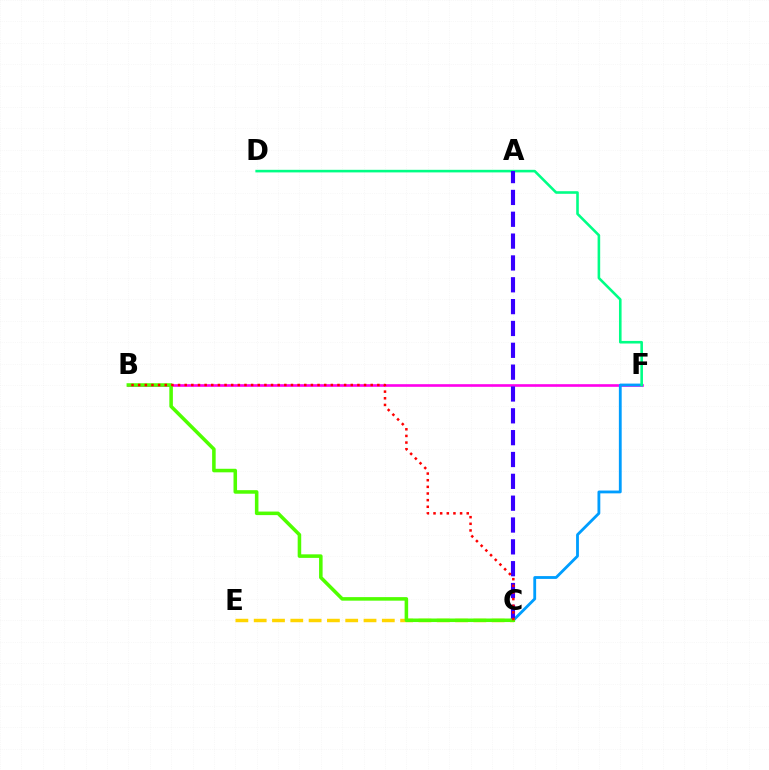{('B', 'F'): [{'color': '#ff00ed', 'line_style': 'solid', 'thickness': 1.9}], ('C', 'F'): [{'color': '#009eff', 'line_style': 'solid', 'thickness': 2.03}], ('D', 'F'): [{'color': '#00ff86', 'line_style': 'solid', 'thickness': 1.87}], ('C', 'E'): [{'color': '#ffd500', 'line_style': 'dashed', 'thickness': 2.49}], ('A', 'C'): [{'color': '#3700ff', 'line_style': 'dashed', 'thickness': 2.97}], ('B', 'C'): [{'color': '#4fff00', 'line_style': 'solid', 'thickness': 2.55}, {'color': '#ff0000', 'line_style': 'dotted', 'thickness': 1.81}]}